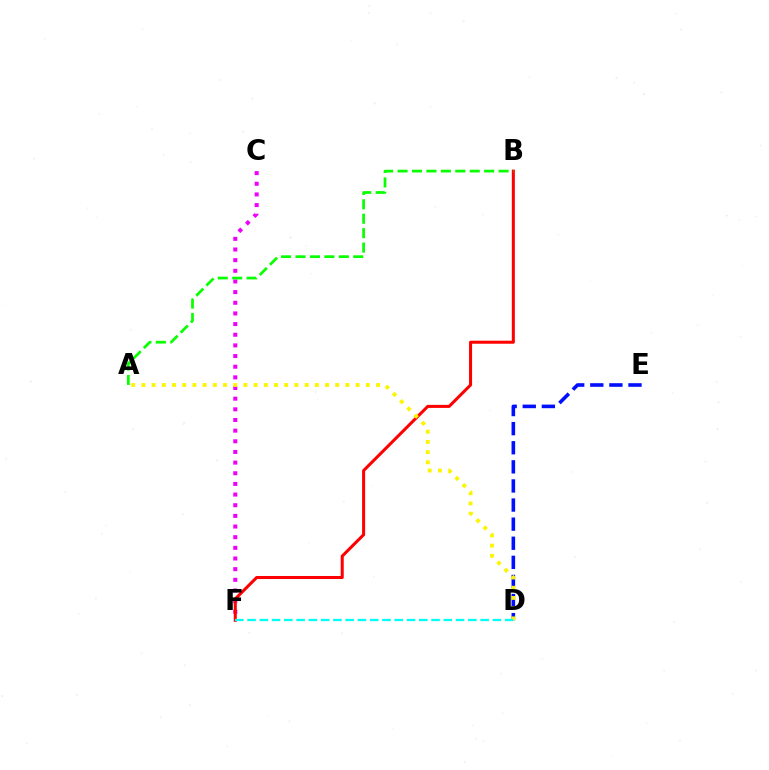{('D', 'E'): [{'color': '#0010ff', 'line_style': 'dashed', 'thickness': 2.59}], ('C', 'F'): [{'color': '#ee00ff', 'line_style': 'dotted', 'thickness': 2.89}], ('B', 'F'): [{'color': '#ff0000', 'line_style': 'solid', 'thickness': 2.19}], ('A', 'D'): [{'color': '#fcf500', 'line_style': 'dotted', 'thickness': 2.77}], ('D', 'F'): [{'color': '#00fff6', 'line_style': 'dashed', 'thickness': 1.67}], ('A', 'B'): [{'color': '#08ff00', 'line_style': 'dashed', 'thickness': 1.96}]}